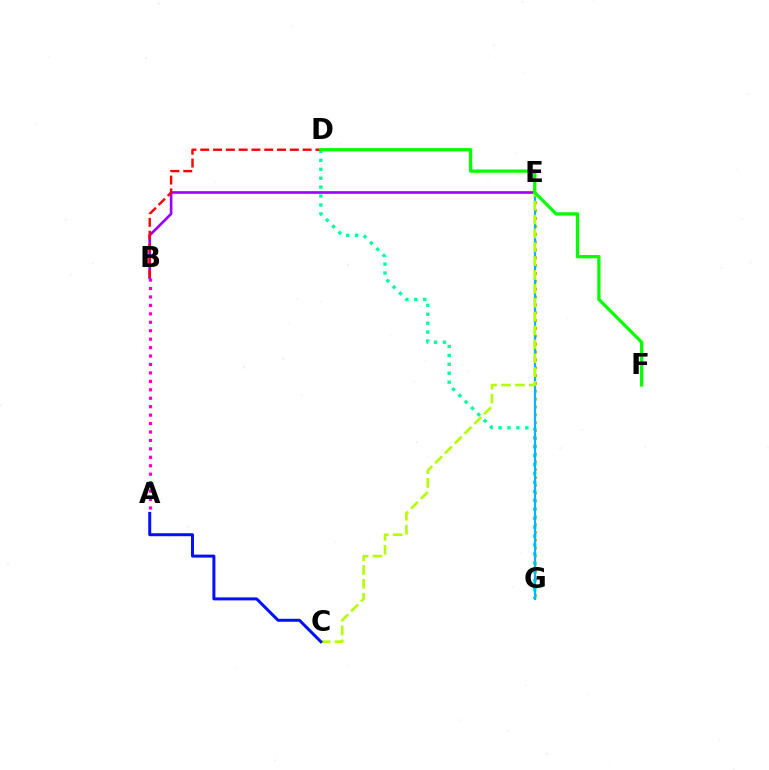{('A', 'B'): [{'color': '#ff00bd', 'line_style': 'dotted', 'thickness': 2.29}], ('E', 'G'): [{'color': '#ffa500', 'line_style': 'dotted', 'thickness': 2.13}, {'color': '#00b5ff', 'line_style': 'solid', 'thickness': 1.61}], ('D', 'G'): [{'color': '#00ff9d', 'line_style': 'dotted', 'thickness': 2.43}], ('B', 'E'): [{'color': '#9b00ff', 'line_style': 'solid', 'thickness': 1.91}], ('C', 'E'): [{'color': '#b3ff00', 'line_style': 'dashed', 'thickness': 1.88}], ('A', 'C'): [{'color': '#0010ff', 'line_style': 'solid', 'thickness': 2.15}], ('B', 'D'): [{'color': '#ff0000', 'line_style': 'dashed', 'thickness': 1.74}], ('D', 'F'): [{'color': '#08ff00', 'line_style': 'solid', 'thickness': 2.36}]}